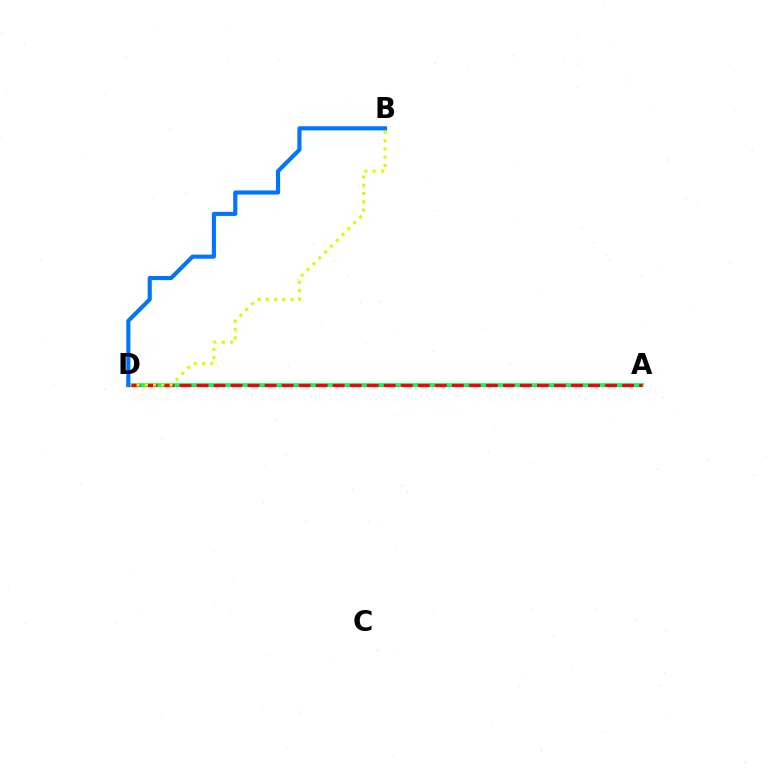{('A', 'D'): [{'color': '#b900ff', 'line_style': 'dashed', 'thickness': 1.94}, {'color': '#00ff5c', 'line_style': 'solid', 'thickness': 2.64}, {'color': '#ff0000', 'line_style': 'dashed', 'thickness': 2.31}], ('B', 'D'): [{'color': '#d1ff00', 'line_style': 'dotted', 'thickness': 2.24}, {'color': '#0074ff', 'line_style': 'solid', 'thickness': 2.97}]}